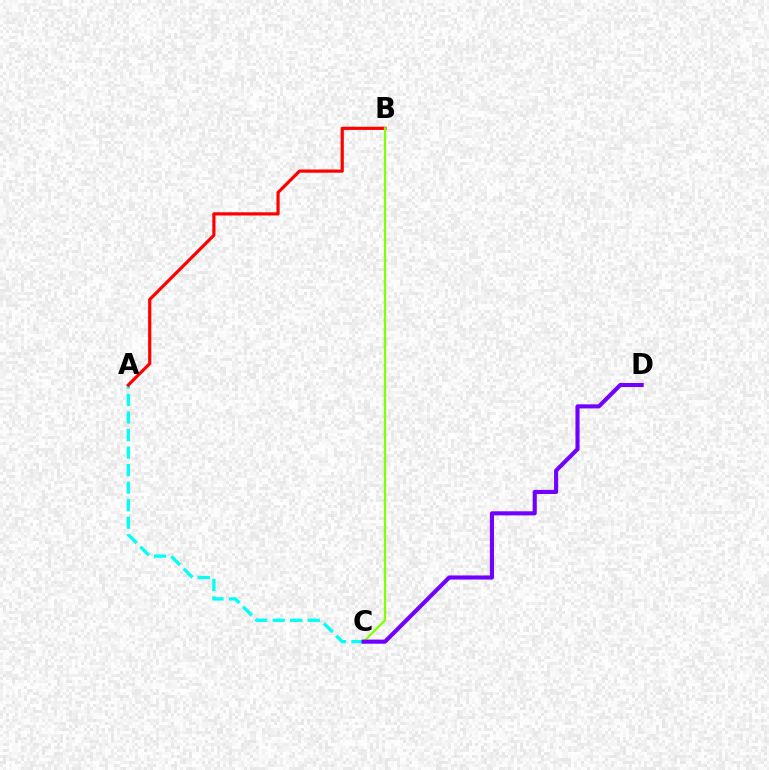{('A', 'C'): [{'color': '#00fff6', 'line_style': 'dashed', 'thickness': 2.38}], ('A', 'B'): [{'color': '#ff0000', 'line_style': 'solid', 'thickness': 2.3}], ('B', 'C'): [{'color': '#84ff00', 'line_style': 'solid', 'thickness': 1.64}], ('C', 'D'): [{'color': '#7200ff', 'line_style': 'solid', 'thickness': 2.95}]}